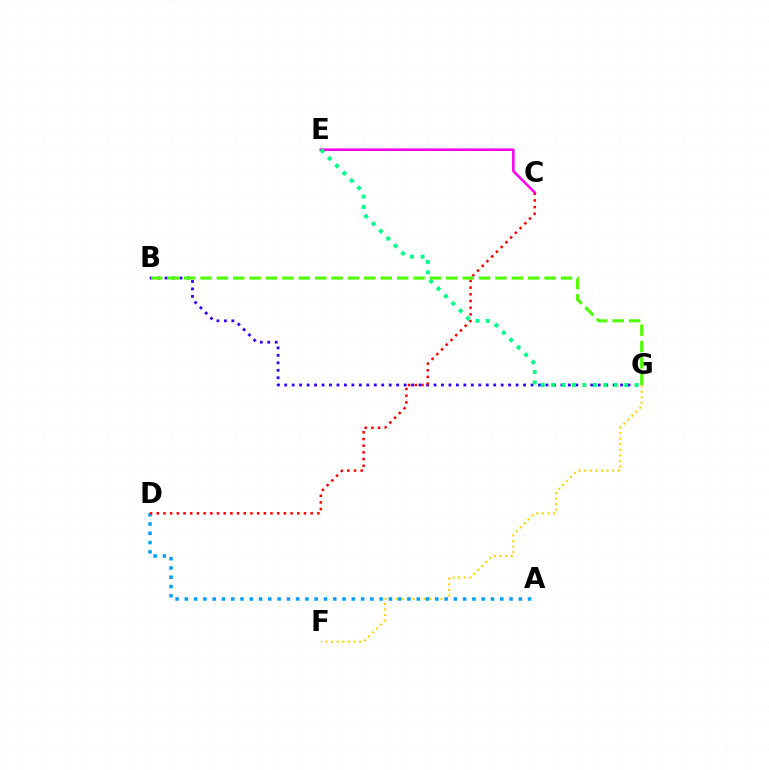{('F', 'G'): [{'color': '#ffd500', 'line_style': 'dotted', 'thickness': 1.52}], ('B', 'G'): [{'color': '#3700ff', 'line_style': 'dotted', 'thickness': 2.03}, {'color': '#4fff00', 'line_style': 'dashed', 'thickness': 2.23}], ('A', 'D'): [{'color': '#009eff', 'line_style': 'dotted', 'thickness': 2.52}], ('C', 'D'): [{'color': '#ff0000', 'line_style': 'dotted', 'thickness': 1.82}], ('C', 'E'): [{'color': '#ff00ed', 'line_style': 'solid', 'thickness': 1.85}], ('E', 'G'): [{'color': '#00ff86', 'line_style': 'dotted', 'thickness': 2.84}]}